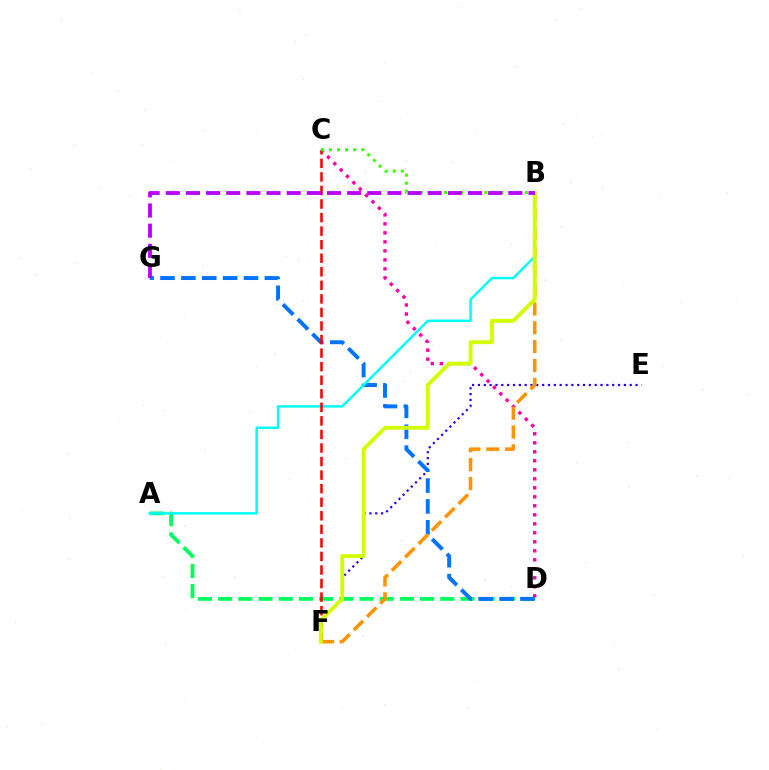{('E', 'F'): [{'color': '#2500ff', 'line_style': 'dotted', 'thickness': 1.59}], ('C', 'D'): [{'color': '#ff00ac', 'line_style': 'dotted', 'thickness': 2.45}], ('A', 'D'): [{'color': '#00ff5c', 'line_style': 'dashed', 'thickness': 2.74}], ('D', 'G'): [{'color': '#0074ff', 'line_style': 'dashed', 'thickness': 2.84}], ('A', 'B'): [{'color': '#00fff6', 'line_style': 'solid', 'thickness': 1.78}], ('C', 'F'): [{'color': '#ff0000', 'line_style': 'dashed', 'thickness': 1.84}], ('B', 'F'): [{'color': '#ff9400', 'line_style': 'dashed', 'thickness': 2.56}, {'color': '#d1ff00', 'line_style': 'solid', 'thickness': 2.8}], ('B', 'C'): [{'color': '#3dff00', 'line_style': 'dotted', 'thickness': 2.19}], ('B', 'G'): [{'color': '#b900ff', 'line_style': 'dashed', 'thickness': 2.74}]}